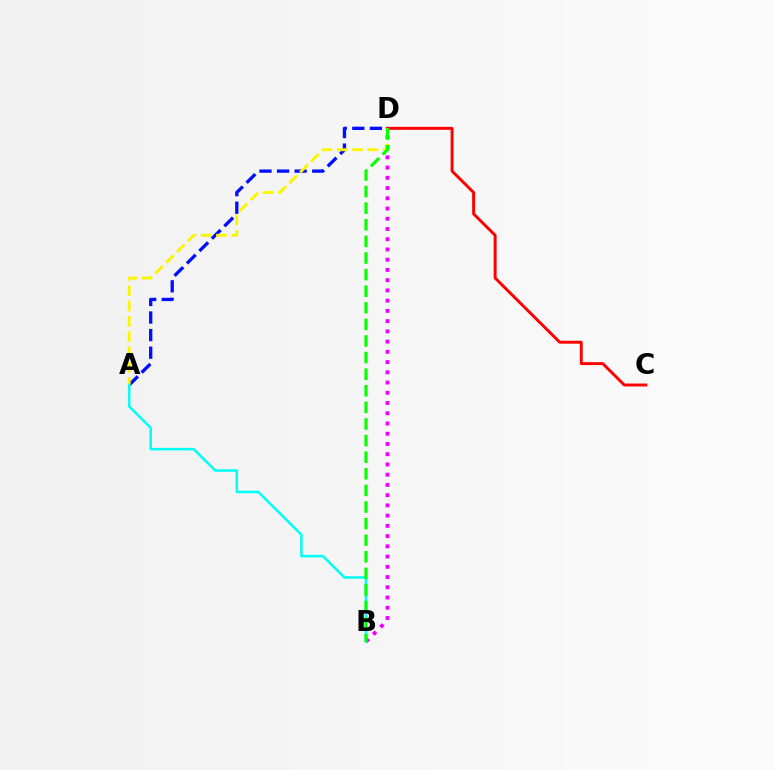{('C', 'D'): [{'color': '#ff0000', 'line_style': 'solid', 'thickness': 2.11}], ('A', 'D'): [{'color': '#0010ff', 'line_style': 'dashed', 'thickness': 2.39}, {'color': '#fcf500', 'line_style': 'dashed', 'thickness': 2.08}], ('B', 'D'): [{'color': '#ee00ff', 'line_style': 'dotted', 'thickness': 2.78}, {'color': '#08ff00', 'line_style': 'dashed', 'thickness': 2.26}], ('A', 'B'): [{'color': '#00fff6', 'line_style': 'solid', 'thickness': 1.83}]}